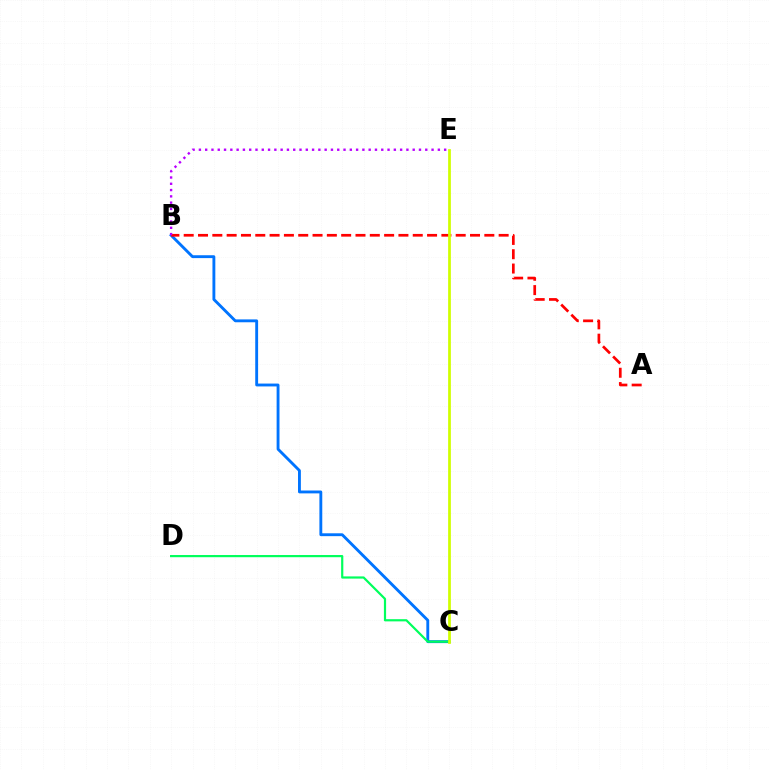{('B', 'C'): [{'color': '#0074ff', 'line_style': 'solid', 'thickness': 2.07}], ('A', 'B'): [{'color': '#ff0000', 'line_style': 'dashed', 'thickness': 1.94}], ('C', 'D'): [{'color': '#00ff5c', 'line_style': 'solid', 'thickness': 1.58}], ('B', 'E'): [{'color': '#b900ff', 'line_style': 'dotted', 'thickness': 1.71}], ('C', 'E'): [{'color': '#d1ff00', 'line_style': 'solid', 'thickness': 1.97}]}